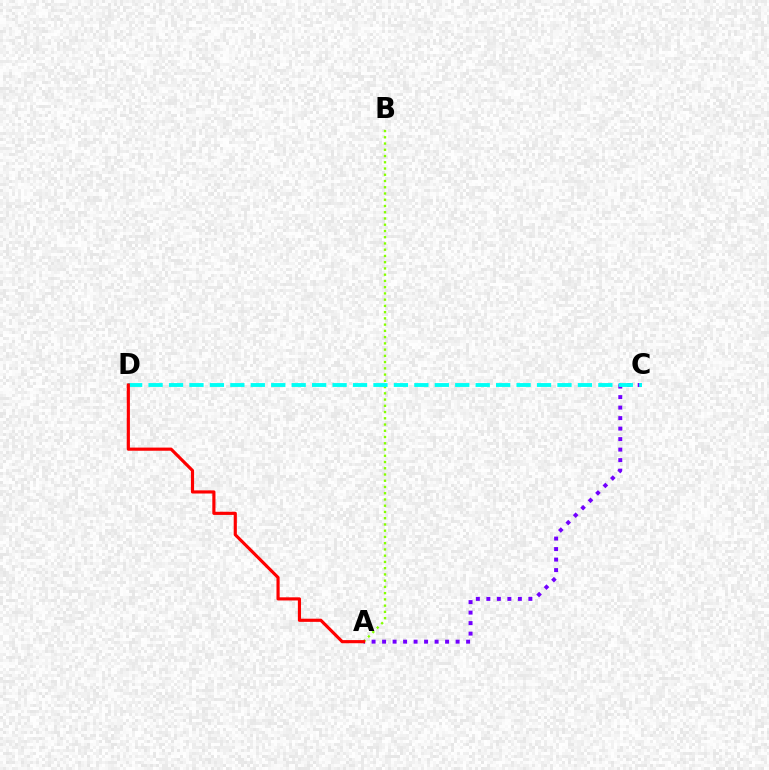{('A', 'C'): [{'color': '#7200ff', 'line_style': 'dotted', 'thickness': 2.85}], ('A', 'B'): [{'color': '#84ff00', 'line_style': 'dotted', 'thickness': 1.7}], ('C', 'D'): [{'color': '#00fff6', 'line_style': 'dashed', 'thickness': 2.78}], ('A', 'D'): [{'color': '#ff0000', 'line_style': 'solid', 'thickness': 2.27}]}